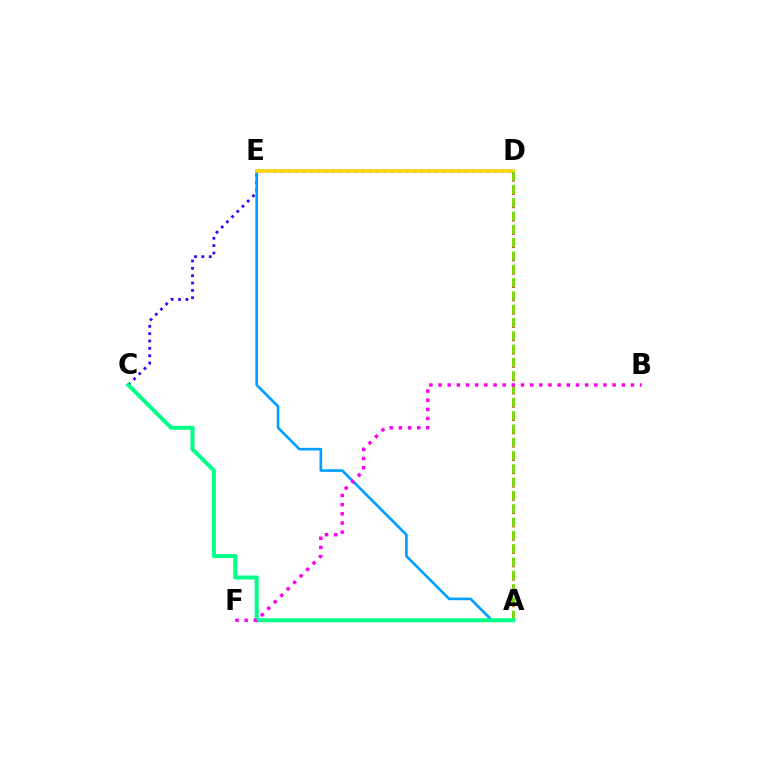{('C', 'D'): [{'color': '#3700ff', 'line_style': 'dotted', 'thickness': 2.0}], ('A', 'E'): [{'color': '#009eff', 'line_style': 'solid', 'thickness': 1.9}], ('D', 'E'): [{'color': '#ffd500', 'line_style': 'solid', 'thickness': 2.54}], ('A', 'D'): [{'color': '#ff0000', 'line_style': 'dashed', 'thickness': 1.81}, {'color': '#4fff00', 'line_style': 'dashed', 'thickness': 1.81}], ('A', 'C'): [{'color': '#00ff86', 'line_style': 'solid', 'thickness': 2.88}], ('B', 'F'): [{'color': '#ff00ed', 'line_style': 'dotted', 'thickness': 2.49}]}